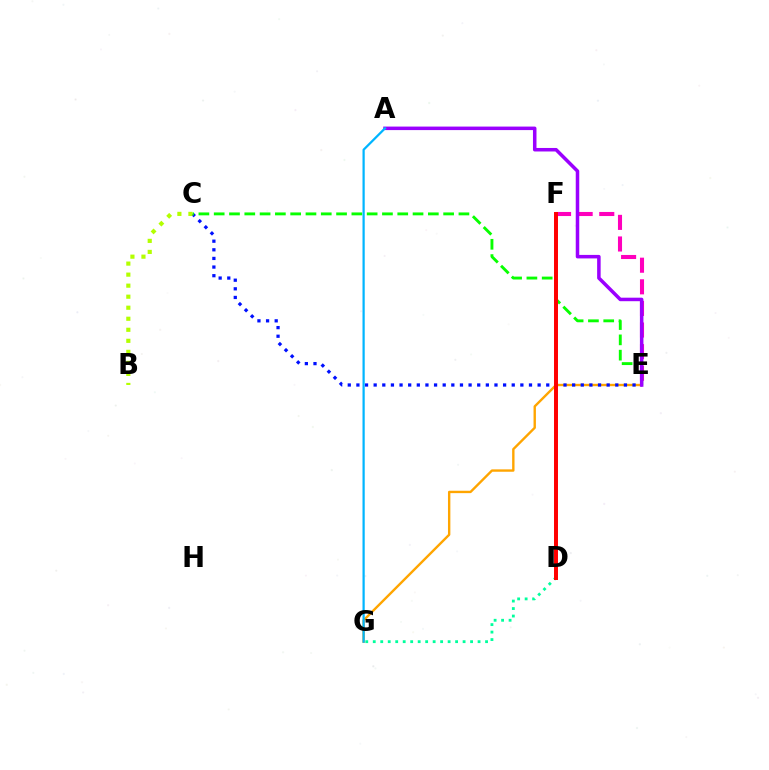{('E', 'G'): [{'color': '#ffa500', 'line_style': 'solid', 'thickness': 1.72}], ('E', 'F'): [{'color': '#ff00bd', 'line_style': 'dashed', 'thickness': 2.94}], ('C', 'E'): [{'color': '#0010ff', 'line_style': 'dotted', 'thickness': 2.34}, {'color': '#08ff00', 'line_style': 'dashed', 'thickness': 2.08}], ('A', 'E'): [{'color': '#9b00ff', 'line_style': 'solid', 'thickness': 2.53}], ('B', 'C'): [{'color': '#b3ff00', 'line_style': 'dotted', 'thickness': 3.0}], ('A', 'G'): [{'color': '#00b5ff', 'line_style': 'solid', 'thickness': 1.61}], ('D', 'G'): [{'color': '#00ff9d', 'line_style': 'dotted', 'thickness': 2.03}], ('D', 'F'): [{'color': '#ff0000', 'line_style': 'solid', 'thickness': 2.86}]}